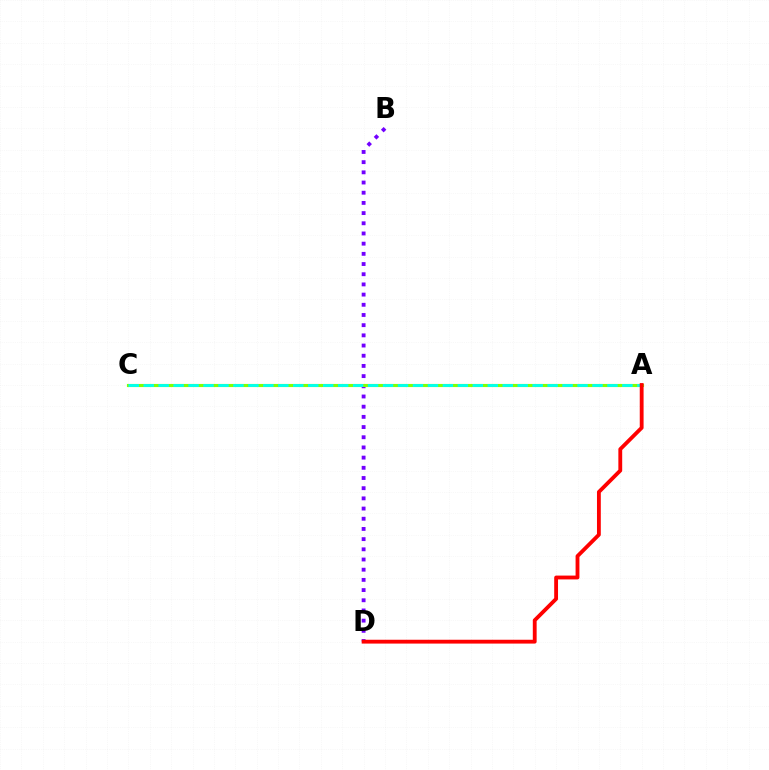{('B', 'D'): [{'color': '#7200ff', 'line_style': 'dotted', 'thickness': 2.77}], ('A', 'C'): [{'color': '#84ff00', 'line_style': 'solid', 'thickness': 2.25}, {'color': '#00fff6', 'line_style': 'dashed', 'thickness': 2.03}], ('A', 'D'): [{'color': '#ff0000', 'line_style': 'solid', 'thickness': 2.76}]}